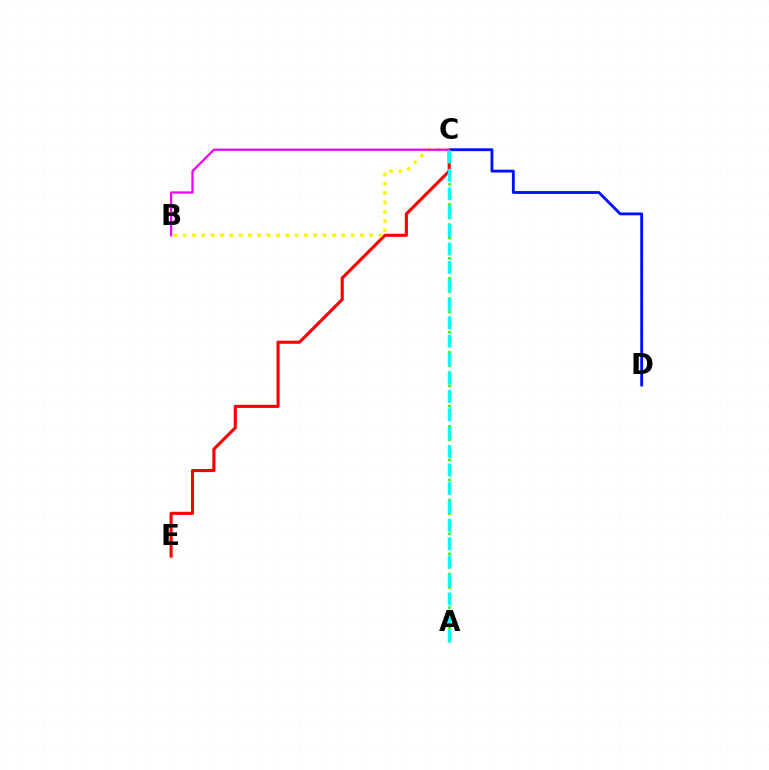{('A', 'C'): [{'color': '#08ff00', 'line_style': 'dotted', 'thickness': 1.83}, {'color': '#00fff6', 'line_style': 'dashed', 'thickness': 2.5}], ('C', 'E'): [{'color': '#ff0000', 'line_style': 'solid', 'thickness': 2.23}], ('C', 'D'): [{'color': '#0010ff', 'line_style': 'solid', 'thickness': 2.04}], ('B', 'C'): [{'color': '#fcf500', 'line_style': 'dotted', 'thickness': 2.53}, {'color': '#ee00ff', 'line_style': 'solid', 'thickness': 1.61}]}